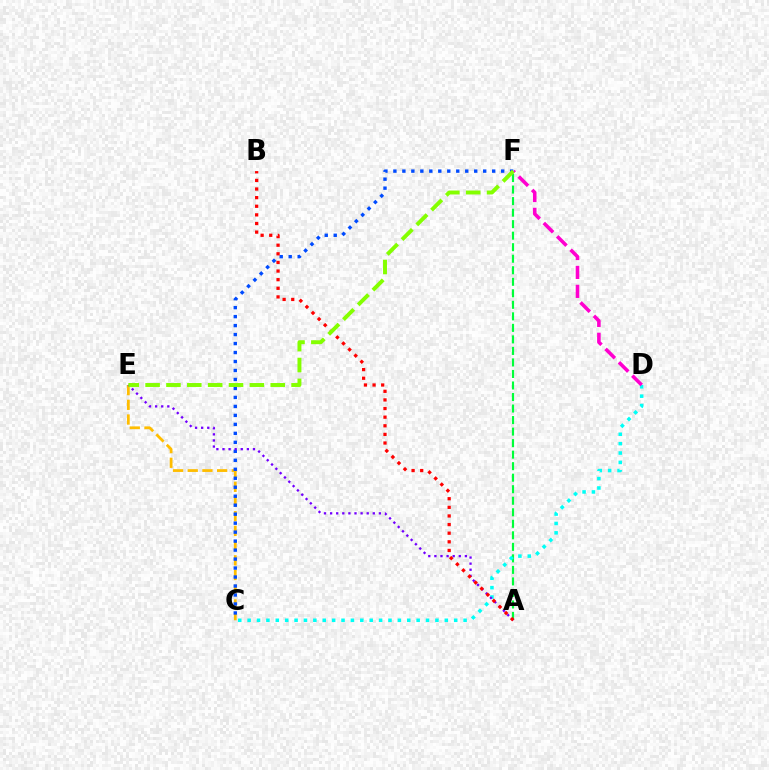{('C', 'E'): [{'color': '#ffbd00', 'line_style': 'dashed', 'thickness': 2.0}], ('C', 'F'): [{'color': '#004bff', 'line_style': 'dotted', 'thickness': 2.44}], ('A', 'F'): [{'color': '#00ff39', 'line_style': 'dashed', 'thickness': 1.57}], ('C', 'D'): [{'color': '#00fff6', 'line_style': 'dotted', 'thickness': 2.55}], ('A', 'E'): [{'color': '#7200ff', 'line_style': 'dotted', 'thickness': 1.66}], ('A', 'B'): [{'color': '#ff0000', 'line_style': 'dotted', 'thickness': 2.34}], ('D', 'F'): [{'color': '#ff00cf', 'line_style': 'dashed', 'thickness': 2.57}], ('E', 'F'): [{'color': '#84ff00', 'line_style': 'dashed', 'thickness': 2.83}]}